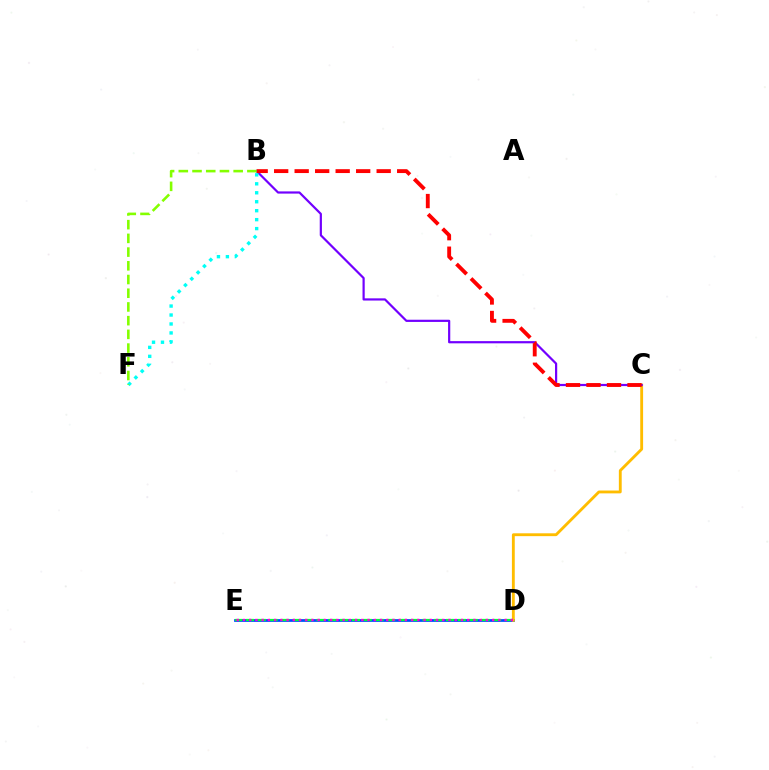{('D', 'E'): [{'color': '#004bff', 'line_style': 'solid', 'thickness': 1.98}, {'color': '#00ff39', 'line_style': 'dashed', 'thickness': 1.6}, {'color': '#ff00cf', 'line_style': 'dotted', 'thickness': 1.69}], ('C', 'D'): [{'color': '#ffbd00', 'line_style': 'solid', 'thickness': 2.05}], ('B', 'C'): [{'color': '#7200ff', 'line_style': 'solid', 'thickness': 1.58}, {'color': '#ff0000', 'line_style': 'dashed', 'thickness': 2.79}], ('B', 'F'): [{'color': '#00fff6', 'line_style': 'dotted', 'thickness': 2.43}, {'color': '#84ff00', 'line_style': 'dashed', 'thickness': 1.86}]}